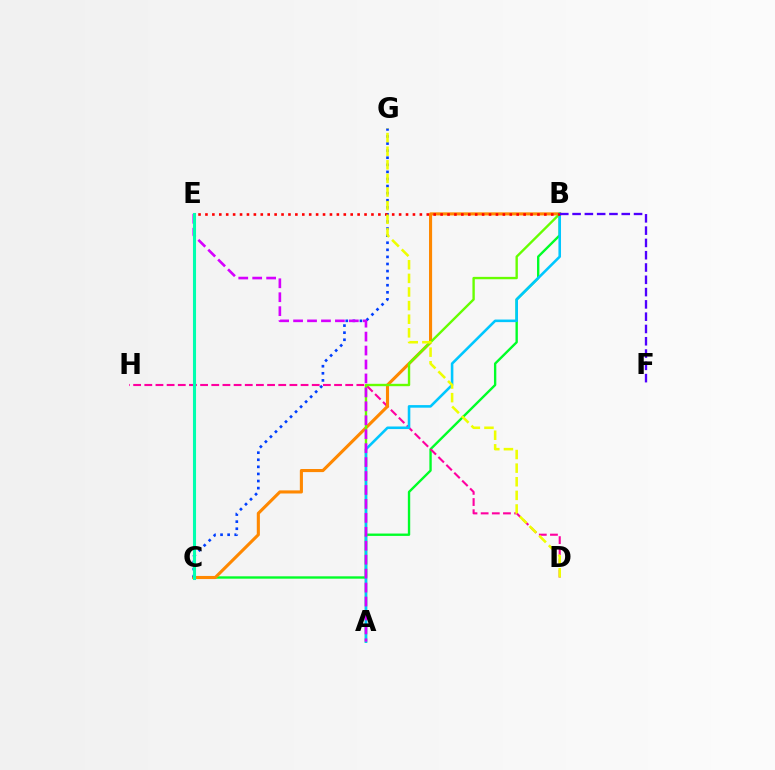{('B', 'C'): [{'color': '#00ff27', 'line_style': 'solid', 'thickness': 1.7}, {'color': '#ff8800', 'line_style': 'solid', 'thickness': 2.23}], ('D', 'H'): [{'color': '#ff00a0', 'line_style': 'dashed', 'thickness': 1.52}], ('A', 'B'): [{'color': '#66ff00', 'line_style': 'solid', 'thickness': 1.71}, {'color': '#00c7ff', 'line_style': 'solid', 'thickness': 1.86}], ('C', 'G'): [{'color': '#003fff', 'line_style': 'dotted', 'thickness': 1.92}], ('A', 'E'): [{'color': '#d600ff', 'line_style': 'dashed', 'thickness': 1.89}], ('B', 'E'): [{'color': '#ff0000', 'line_style': 'dotted', 'thickness': 1.88}], ('C', 'E'): [{'color': '#00ffaf', 'line_style': 'solid', 'thickness': 2.21}], ('B', 'F'): [{'color': '#4f00ff', 'line_style': 'dashed', 'thickness': 1.67}], ('D', 'G'): [{'color': '#eeff00', 'line_style': 'dashed', 'thickness': 1.85}]}